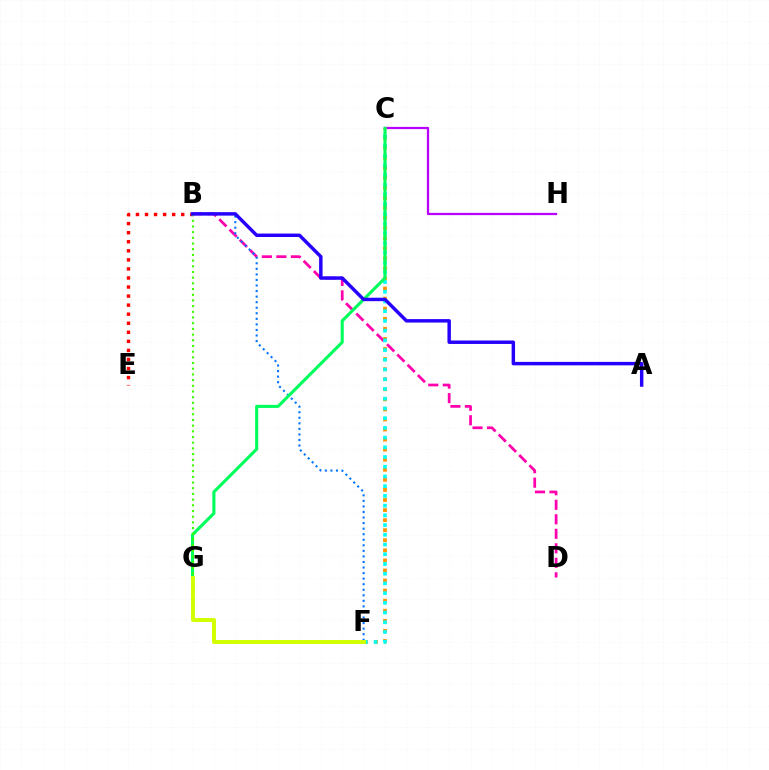{('C', 'H'): [{'color': '#b900ff', 'line_style': 'solid', 'thickness': 1.63}], ('B', 'D'): [{'color': '#ff00ac', 'line_style': 'dashed', 'thickness': 1.97}], ('B', 'E'): [{'color': '#ff0000', 'line_style': 'dotted', 'thickness': 2.46}], ('B', 'F'): [{'color': '#0074ff', 'line_style': 'dotted', 'thickness': 1.51}], ('C', 'F'): [{'color': '#ff9400', 'line_style': 'dotted', 'thickness': 2.74}, {'color': '#00fff6', 'line_style': 'dotted', 'thickness': 2.64}], ('C', 'G'): [{'color': '#00ff5c', 'line_style': 'solid', 'thickness': 2.23}], ('B', 'G'): [{'color': '#3dff00', 'line_style': 'dotted', 'thickness': 1.55}], ('F', 'G'): [{'color': '#d1ff00', 'line_style': 'solid', 'thickness': 2.85}], ('A', 'B'): [{'color': '#2500ff', 'line_style': 'solid', 'thickness': 2.48}]}